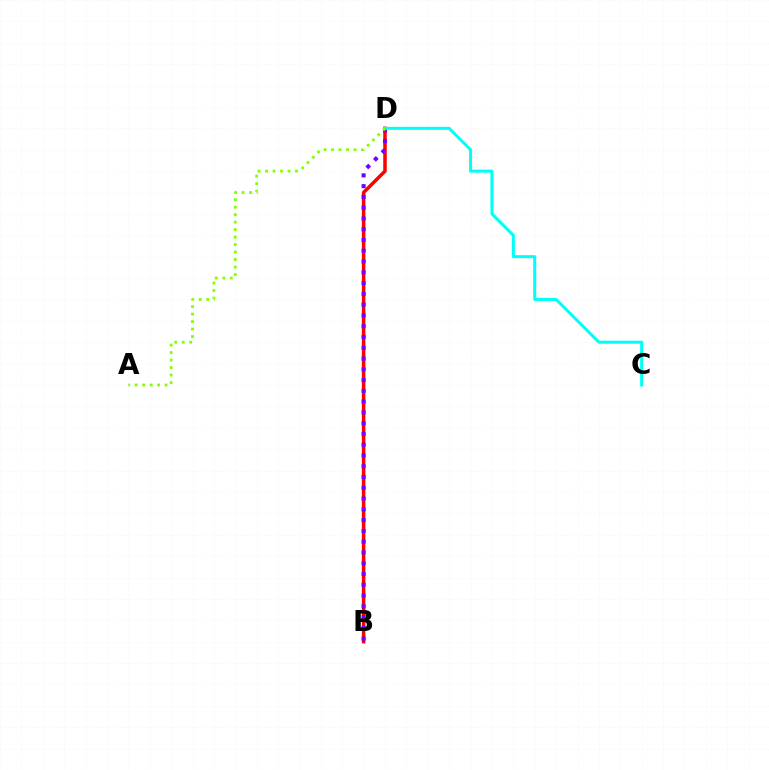{('B', 'D'): [{'color': '#ff0000', 'line_style': 'solid', 'thickness': 2.53}, {'color': '#7200ff', 'line_style': 'dotted', 'thickness': 2.93}], ('C', 'D'): [{'color': '#00fff6', 'line_style': 'solid', 'thickness': 2.18}], ('A', 'D'): [{'color': '#84ff00', 'line_style': 'dotted', 'thickness': 2.03}]}